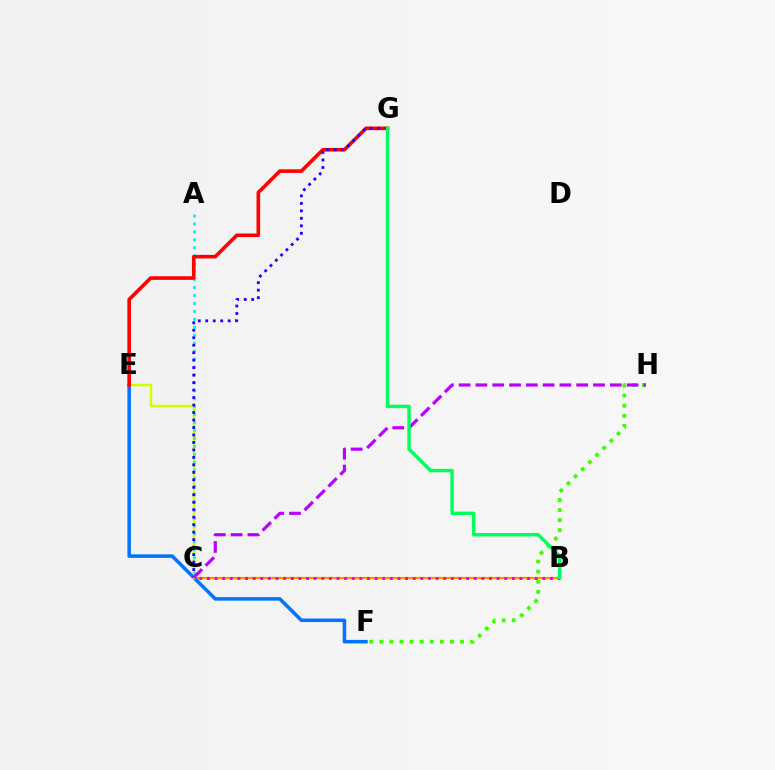{('B', 'C'): [{'color': '#ff9400', 'line_style': 'solid', 'thickness': 1.62}, {'color': '#ff00ac', 'line_style': 'dotted', 'thickness': 2.07}], ('E', 'F'): [{'color': '#0074ff', 'line_style': 'solid', 'thickness': 2.54}], ('F', 'H'): [{'color': '#3dff00', 'line_style': 'dotted', 'thickness': 2.74}], ('C', 'E'): [{'color': '#d1ff00', 'line_style': 'solid', 'thickness': 1.78}], ('A', 'C'): [{'color': '#00fff6', 'line_style': 'dotted', 'thickness': 2.16}], ('E', 'G'): [{'color': '#ff0000', 'line_style': 'solid', 'thickness': 2.6}], ('C', 'G'): [{'color': '#2500ff', 'line_style': 'dotted', 'thickness': 2.03}], ('C', 'H'): [{'color': '#b900ff', 'line_style': 'dashed', 'thickness': 2.28}], ('B', 'G'): [{'color': '#00ff5c', 'line_style': 'solid', 'thickness': 2.45}]}